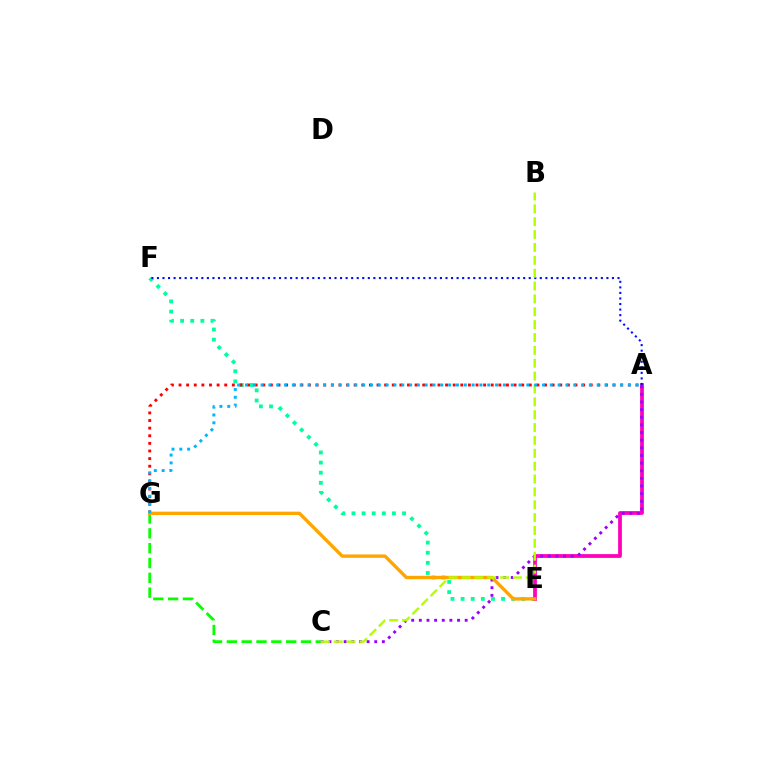{('E', 'F'): [{'color': '#00ff9d', 'line_style': 'dotted', 'thickness': 2.75}], ('A', 'E'): [{'color': '#ff00bd', 'line_style': 'solid', 'thickness': 2.71}], ('A', 'F'): [{'color': '#0010ff', 'line_style': 'dotted', 'thickness': 1.51}], ('C', 'G'): [{'color': '#08ff00', 'line_style': 'dashed', 'thickness': 2.01}], ('A', 'C'): [{'color': '#9b00ff', 'line_style': 'dotted', 'thickness': 2.08}], ('A', 'G'): [{'color': '#ff0000', 'line_style': 'dotted', 'thickness': 2.07}, {'color': '#00b5ff', 'line_style': 'dotted', 'thickness': 2.12}], ('E', 'G'): [{'color': '#ffa500', 'line_style': 'solid', 'thickness': 2.41}], ('B', 'C'): [{'color': '#b3ff00', 'line_style': 'dashed', 'thickness': 1.75}]}